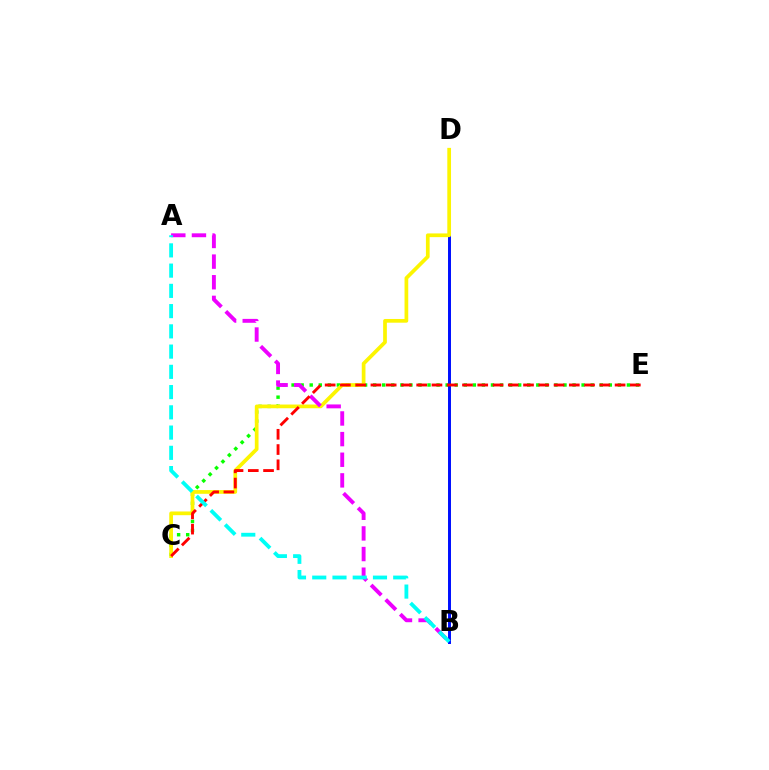{('C', 'E'): [{'color': '#08ff00', 'line_style': 'dotted', 'thickness': 2.46}, {'color': '#ff0000', 'line_style': 'dashed', 'thickness': 2.07}], ('B', 'D'): [{'color': '#0010ff', 'line_style': 'solid', 'thickness': 2.14}], ('C', 'D'): [{'color': '#fcf500', 'line_style': 'solid', 'thickness': 2.67}], ('A', 'B'): [{'color': '#ee00ff', 'line_style': 'dashed', 'thickness': 2.8}, {'color': '#00fff6', 'line_style': 'dashed', 'thickness': 2.75}]}